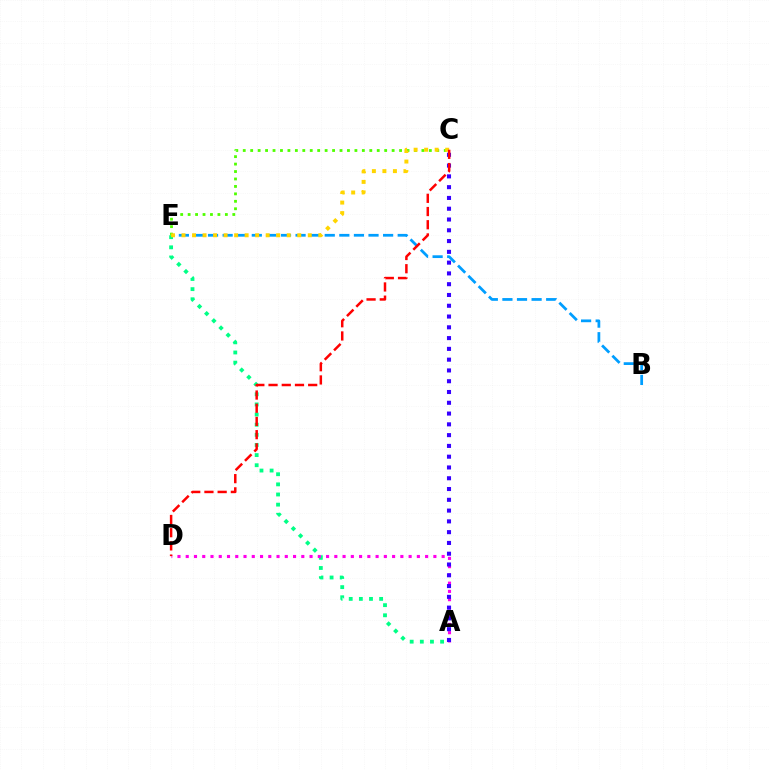{('B', 'E'): [{'color': '#009eff', 'line_style': 'dashed', 'thickness': 1.98}], ('A', 'E'): [{'color': '#00ff86', 'line_style': 'dotted', 'thickness': 2.75}], ('C', 'E'): [{'color': '#4fff00', 'line_style': 'dotted', 'thickness': 2.02}, {'color': '#ffd500', 'line_style': 'dotted', 'thickness': 2.86}], ('A', 'D'): [{'color': '#ff00ed', 'line_style': 'dotted', 'thickness': 2.24}], ('A', 'C'): [{'color': '#3700ff', 'line_style': 'dotted', 'thickness': 2.93}], ('C', 'D'): [{'color': '#ff0000', 'line_style': 'dashed', 'thickness': 1.79}]}